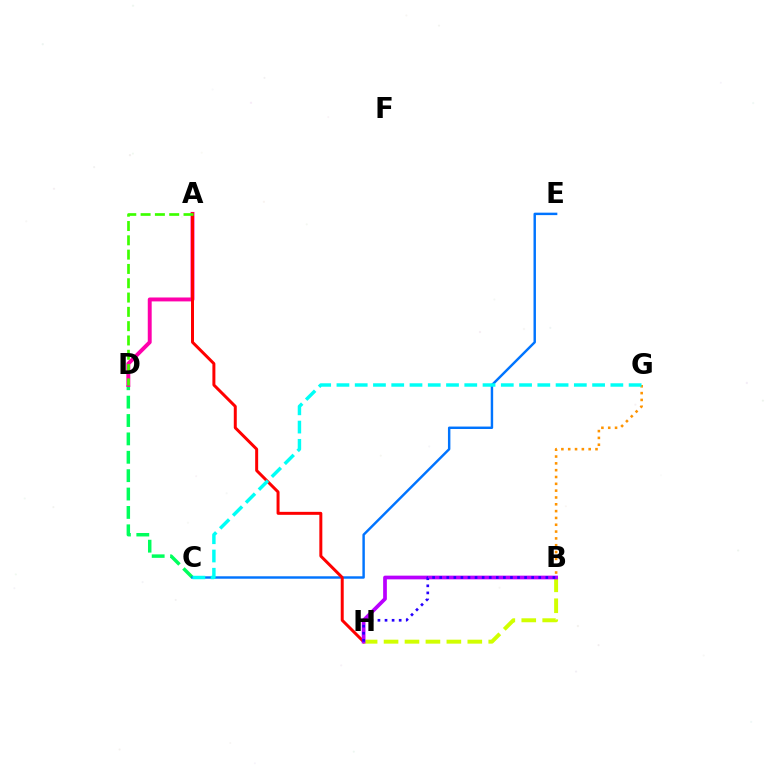{('C', 'D'): [{'color': '#00ff5c', 'line_style': 'dashed', 'thickness': 2.5}], ('B', 'G'): [{'color': '#ff9400', 'line_style': 'dotted', 'thickness': 1.85}], ('C', 'E'): [{'color': '#0074ff', 'line_style': 'solid', 'thickness': 1.76}], ('A', 'D'): [{'color': '#ff00ac', 'line_style': 'solid', 'thickness': 2.83}, {'color': '#3dff00', 'line_style': 'dashed', 'thickness': 1.94}], ('A', 'H'): [{'color': '#ff0000', 'line_style': 'solid', 'thickness': 2.15}], ('C', 'G'): [{'color': '#00fff6', 'line_style': 'dashed', 'thickness': 2.48}], ('B', 'H'): [{'color': '#d1ff00', 'line_style': 'dashed', 'thickness': 2.84}, {'color': '#b900ff', 'line_style': 'solid', 'thickness': 2.67}, {'color': '#2500ff', 'line_style': 'dotted', 'thickness': 1.92}]}